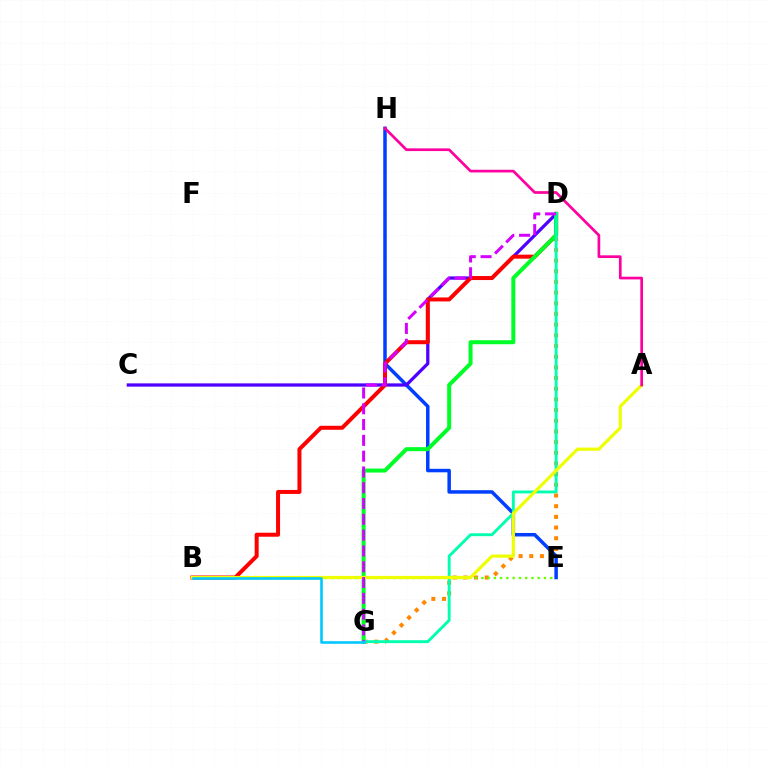{('D', 'G'): [{'color': '#ff8800', 'line_style': 'dotted', 'thickness': 2.9}, {'color': '#00ff27', 'line_style': 'solid', 'thickness': 2.88}, {'color': '#00ffaf', 'line_style': 'solid', 'thickness': 2.09}, {'color': '#d600ff', 'line_style': 'dashed', 'thickness': 2.15}], ('E', 'H'): [{'color': '#003fff', 'line_style': 'solid', 'thickness': 2.52}], ('C', 'D'): [{'color': '#4f00ff', 'line_style': 'solid', 'thickness': 2.34}], ('B', 'D'): [{'color': '#ff0000', 'line_style': 'solid', 'thickness': 2.88}], ('B', 'E'): [{'color': '#66ff00', 'line_style': 'dotted', 'thickness': 1.7}], ('A', 'B'): [{'color': '#eeff00', 'line_style': 'solid', 'thickness': 2.3}], ('A', 'H'): [{'color': '#ff00a0', 'line_style': 'solid', 'thickness': 1.94}], ('B', 'G'): [{'color': '#00c7ff', 'line_style': 'solid', 'thickness': 1.88}]}